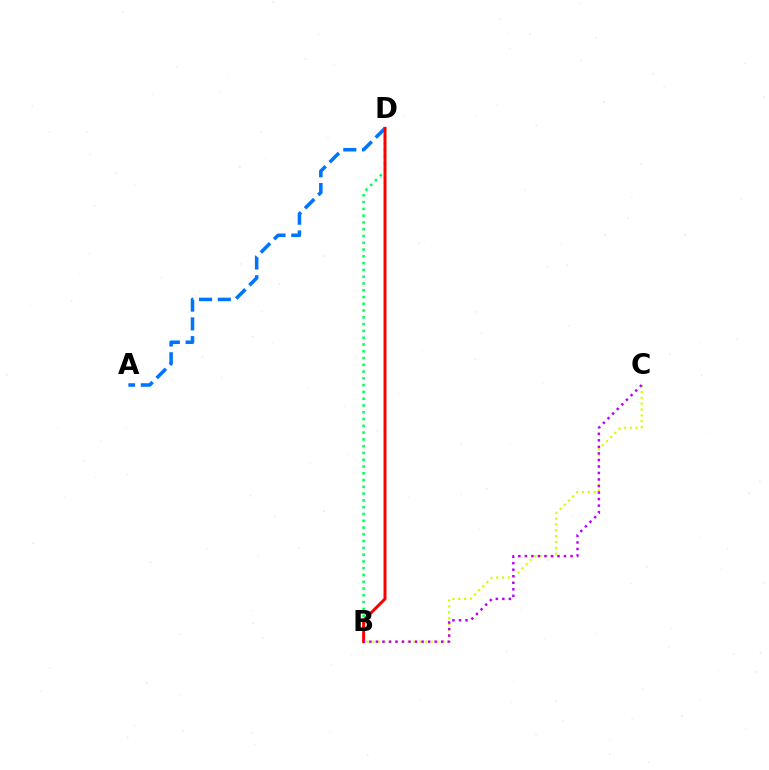{('B', 'C'): [{'color': '#d1ff00', 'line_style': 'dotted', 'thickness': 1.59}, {'color': '#b900ff', 'line_style': 'dotted', 'thickness': 1.77}], ('A', 'D'): [{'color': '#0074ff', 'line_style': 'dashed', 'thickness': 2.55}], ('B', 'D'): [{'color': '#00ff5c', 'line_style': 'dotted', 'thickness': 1.84}, {'color': '#ff0000', 'line_style': 'solid', 'thickness': 2.15}]}